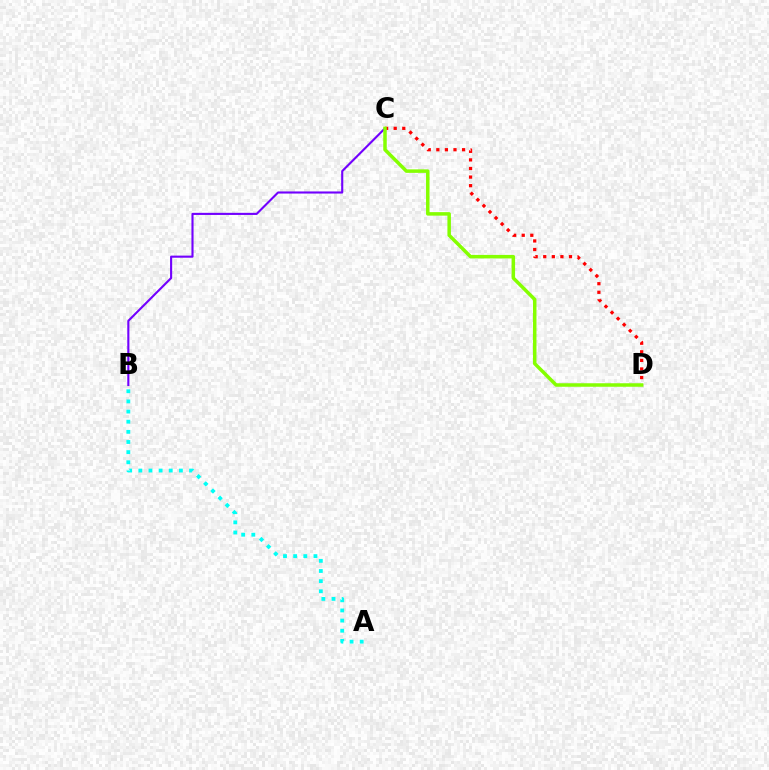{('B', 'C'): [{'color': '#7200ff', 'line_style': 'solid', 'thickness': 1.52}], ('C', 'D'): [{'color': '#ff0000', 'line_style': 'dotted', 'thickness': 2.33}, {'color': '#84ff00', 'line_style': 'solid', 'thickness': 2.52}], ('A', 'B'): [{'color': '#00fff6', 'line_style': 'dotted', 'thickness': 2.75}]}